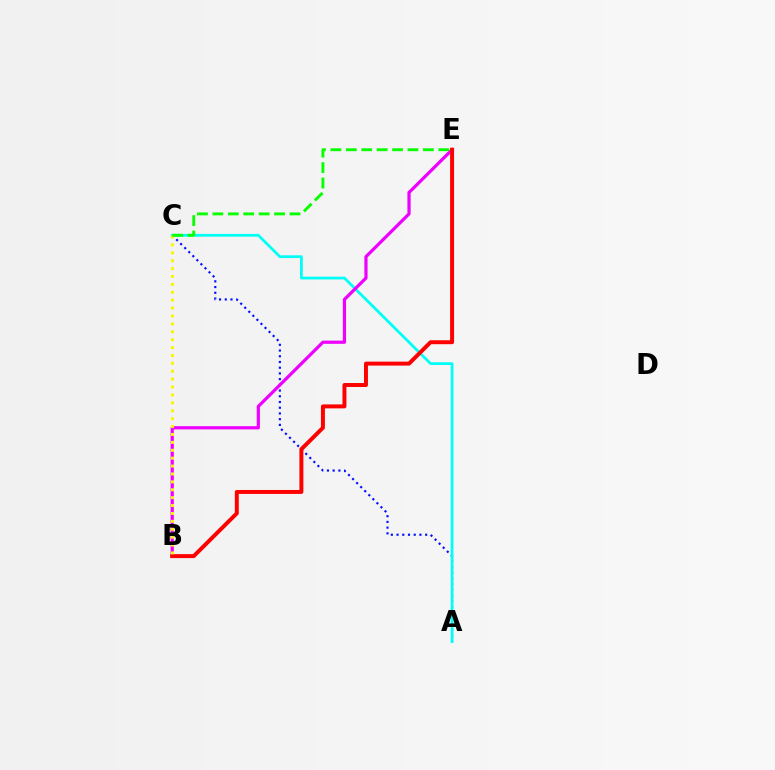{('A', 'C'): [{'color': '#0010ff', 'line_style': 'dotted', 'thickness': 1.55}, {'color': '#00fff6', 'line_style': 'solid', 'thickness': 1.99}], ('B', 'E'): [{'color': '#ee00ff', 'line_style': 'solid', 'thickness': 2.31}, {'color': '#ff0000', 'line_style': 'solid', 'thickness': 2.85}], ('B', 'C'): [{'color': '#fcf500', 'line_style': 'dotted', 'thickness': 2.15}], ('C', 'E'): [{'color': '#08ff00', 'line_style': 'dashed', 'thickness': 2.09}]}